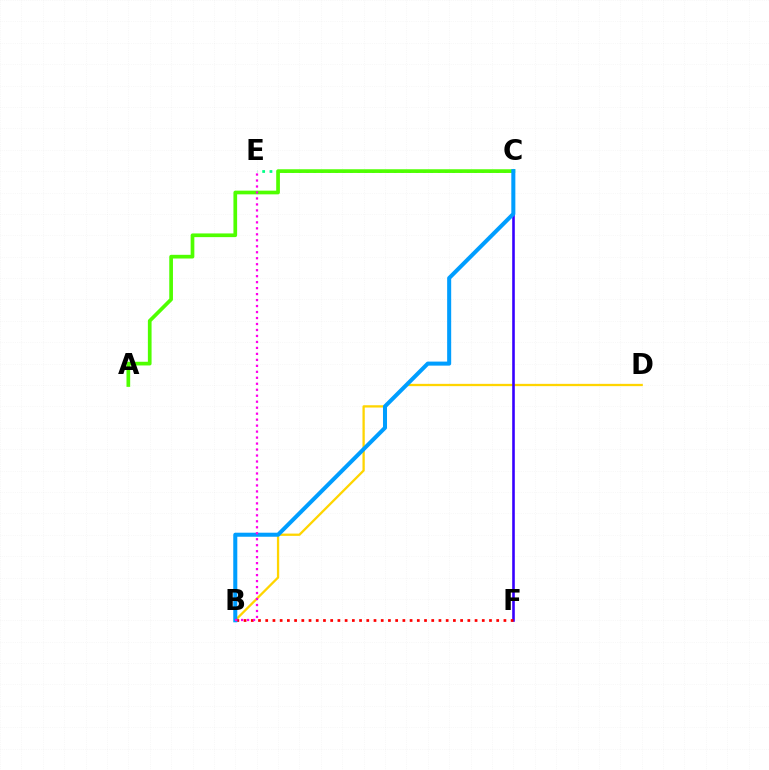{('B', 'D'): [{'color': '#ffd500', 'line_style': 'solid', 'thickness': 1.65}], ('C', 'E'): [{'color': '#00ff86', 'line_style': 'dotted', 'thickness': 1.99}], ('A', 'C'): [{'color': '#4fff00', 'line_style': 'solid', 'thickness': 2.66}], ('C', 'F'): [{'color': '#3700ff', 'line_style': 'solid', 'thickness': 1.87}], ('B', 'F'): [{'color': '#ff0000', 'line_style': 'dotted', 'thickness': 1.96}], ('B', 'C'): [{'color': '#009eff', 'line_style': 'solid', 'thickness': 2.9}], ('B', 'E'): [{'color': '#ff00ed', 'line_style': 'dotted', 'thickness': 1.62}]}